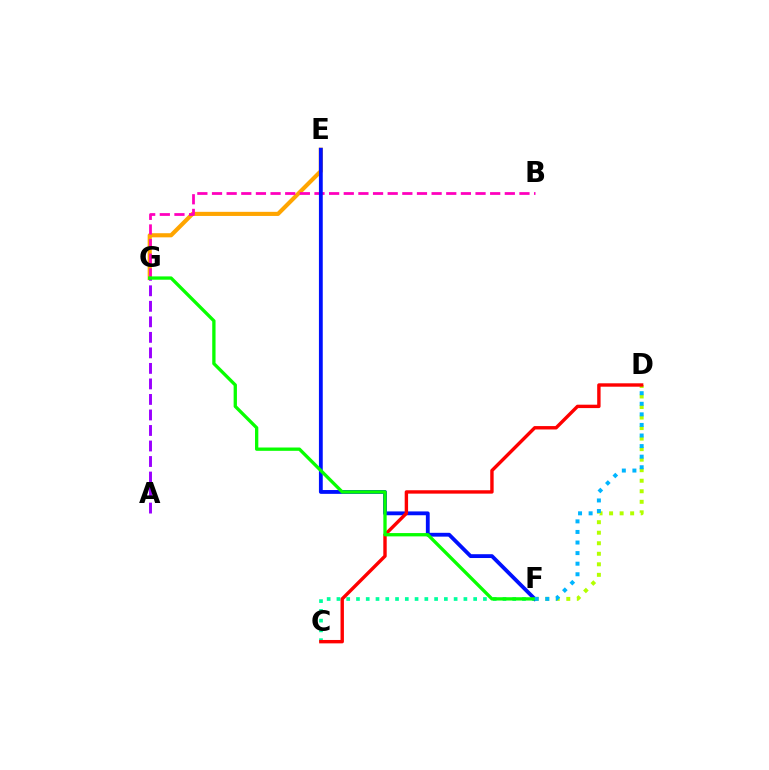{('C', 'F'): [{'color': '#00ff9d', 'line_style': 'dotted', 'thickness': 2.65}], ('D', 'F'): [{'color': '#b3ff00', 'line_style': 'dotted', 'thickness': 2.86}, {'color': '#00b5ff', 'line_style': 'dotted', 'thickness': 2.87}], ('E', 'G'): [{'color': '#ffa500', 'line_style': 'solid', 'thickness': 2.97}], ('B', 'G'): [{'color': '#ff00bd', 'line_style': 'dashed', 'thickness': 1.99}], ('A', 'G'): [{'color': '#9b00ff', 'line_style': 'dashed', 'thickness': 2.11}], ('E', 'F'): [{'color': '#0010ff', 'line_style': 'solid', 'thickness': 2.75}], ('C', 'D'): [{'color': '#ff0000', 'line_style': 'solid', 'thickness': 2.44}], ('F', 'G'): [{'color': '#08ff00', 'line_style': 'solid', 'thickness': 2.38}]}